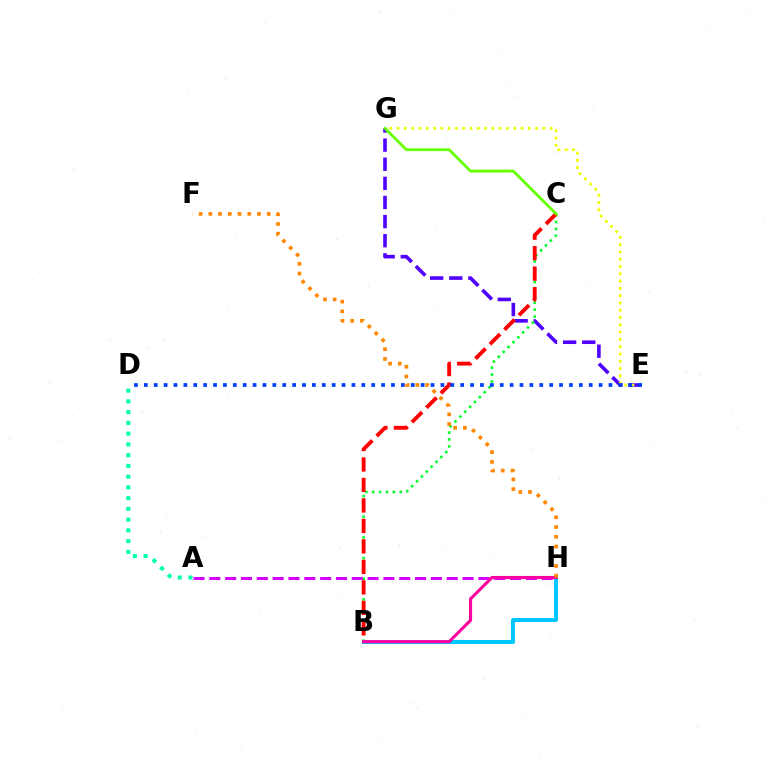{('E', 'G'): [{'color': '#4f00ff', 'line_style': 'dashed', 'thickness': 2.6}, {'color': '#eeff00', 'line_style': 'dotted', 'thickness': 1.98}], ('B', 'C'): [{'color': '#00ff27', 'line_style': 'dotted', 'thickness': 1.87}, {'color': '#ff0000', 'line_style': 'dashed', 'thickness': 2.78}], ('A', 'D'): [{'color': '#00ffaf', 'line_style': 'dotted', 'thickness': 2.92}], ('B', 'H'): [{'color': '#00c7ff', 'line_style': 'solid', 'thickness': 2.87}, {'color': '#ff00a0', 'line_style': 'solid', 'thickness': 2.24}], ('A', 'H'): [{'color': '#d600ff', 'line_style': 'dashed', 'thickness': 2.15}], ('D', 'E'): [{'color': '#003fff', 'line_style': 'dotted', 'thickness': 2.69}], ('C', 'G'): [{'color': '#66ff00', 'line_style': 'solid', 'thickness': 2.0}], ('F', 'H'): [{'color': '#ff8800', 'line_style': 'dotted', 'thickness': 2.64}]}